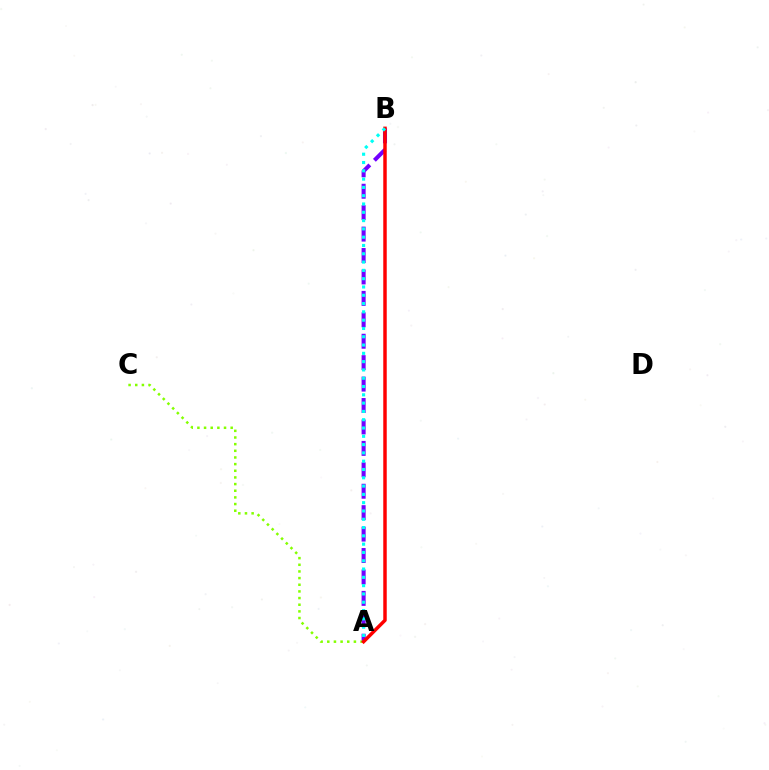{('A', 'B'): [{'color': '#7200ff', 'line_style': 'dashed', 'thickness': 2.91}, {'color': '#ff0000', 'line_style': 'solid', 'thickness': 2.5}, {'color': '#00fff6', 'line_style': 'dotted', 'thickness': 2.25}], ('A', 'C'): [{'color': '#84ff00', 'line_style': 'dotted', 'thickness': 1.81}]}